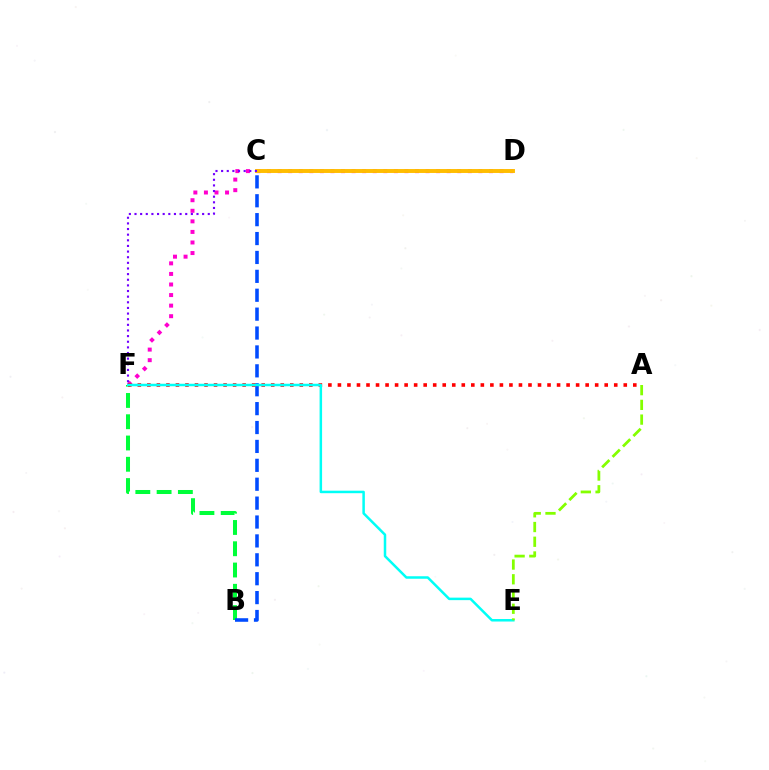{('D', 'F'): [{'color': '#ff00cf', 'line_style': 'dotted', 'thickness': 2.87}], ('C', 'D'): [{'color': '#ffbd00', 'line_style': 'solid', 'thickness': 2.82}], ('B', 'F'): [{'color': '#00ff39', 'line_style': 'dashed', 'thickness': 2.89}], ('B', 'C'): [{'color': '#004bff', 'line_style': 'dashed', 'thickness': 2.57}], ('A', 'F'): [{'color': '#ff0000', 'line_style': 'dotted', 'thickness': 2.59}], ('E', 'F'): [{'color': '#00fff6', 'line_style': 'solid', 'thickness': 1.8}], ('C', 'F'): [{'color': '#7200ff', 'line_style': 'dotted', 'thickness': 1.53}], ('A', 'E'): [{'color': '#84ff00', 'line_style': 'dashed', 'thickness': 2.0}]}